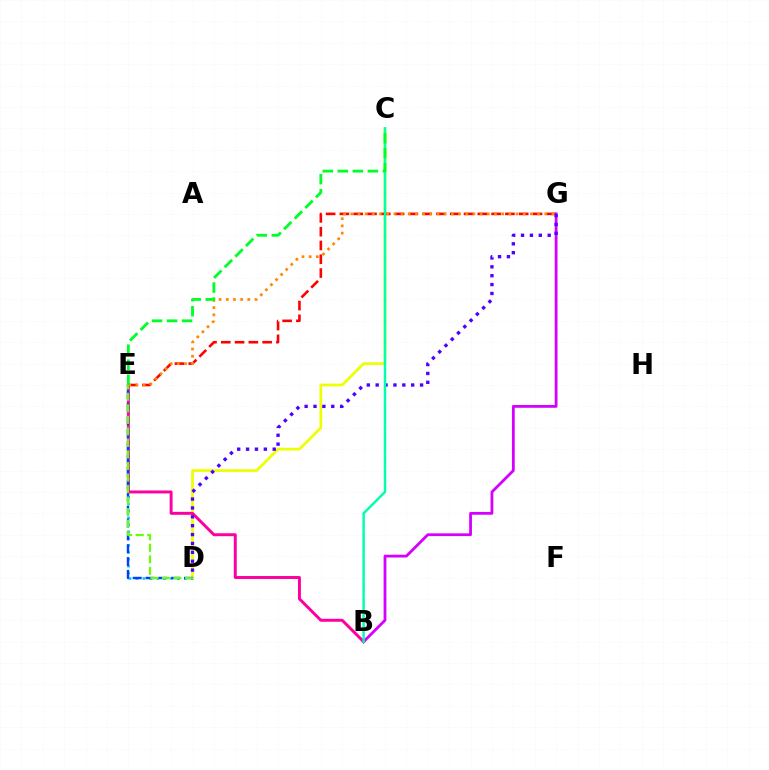{('D', 'E'): [{'color': '#00c7ff', 'line_style': 'dotted', 'thickness': 1.88}, {'color': '#003fff', 'line_style': 'dashed', 'thickness': 1.74}, {'color': '#66ff00', 'line_style': 'dashed', 'thickness': 1.57}], ('C', 'D'): [{'color': '#eeff00', 'line_style': 'solid', 'thickness': 1.96}], ('B', 'E'): [{'color': '#ff00a0', 'line_style': 'solid', 'thickness': 2.13}], ('E', 'G'): [{'color': '#ff0000', 'line_style': 'dashed', 'thickness': 1.87}, {'color': '#ff8800', 'line_style': 'dotted', 'thickness': 1.95}], ('B', 'G'): [{'color': '#d600ff', 'line_style': 'solid', 'thickness': 2.02}], ('D', 'G'): [{'color': '#4f00ff', 'line_style': 'dotted', 'thickness': 2.41}], ('B', 'C'): [{'color': '#00ffaf', 'line_style': 'solid', 'thickness': 1.76}], ('C', 'E'): [{'color': '#00ff27', 'line_style': 'dashed', 'thickness': 2.04}]}